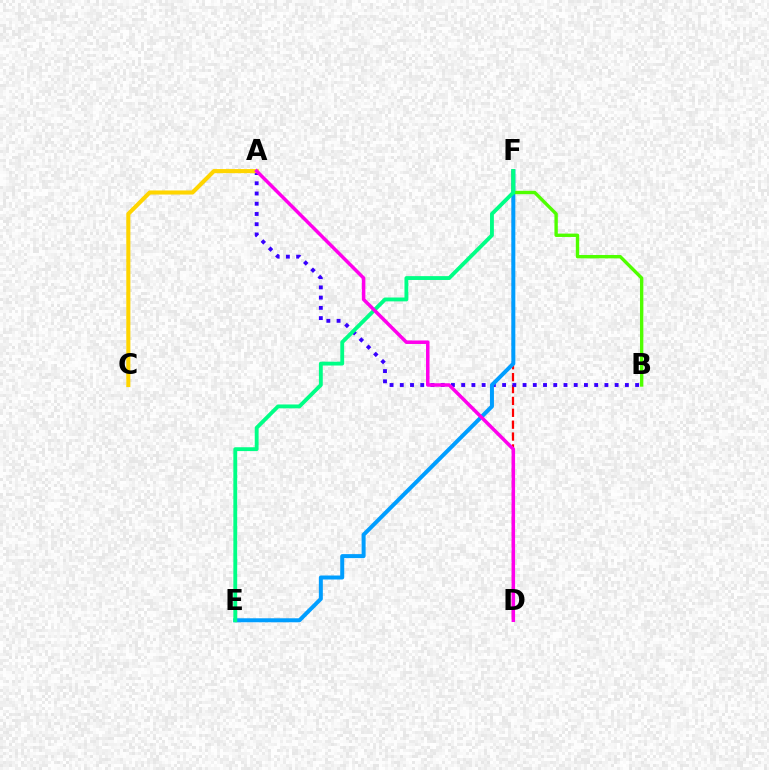{('D', 'F'): [{'color': '#ff0000', 'line_style': 'dashed', 'thickness': 1.61}], ('A', 'B'): [{'color': '#3700ff', 'line_style': 'dotted', 'thickness': 2.78}], ('E', 'F'): [{'color': '#009eff', 'line_style': 'solid', 'thickness': 2.87}, {'color': '#00ff86', 'line_style': 'solid', 'thickness': 2.77}], ('B', 'F'): [{'color': '#4fff00', 'line_style': 'solid', 'thickness': 2.42}], ('A', 'C'): [{'color': '#ffd500', 'line_style': 'solid', 'thickness': 2.95}], ('A', 'D'): [{'color': '#ff00ed', 'line_style': 'solid', 'thickness': 2.52}]}